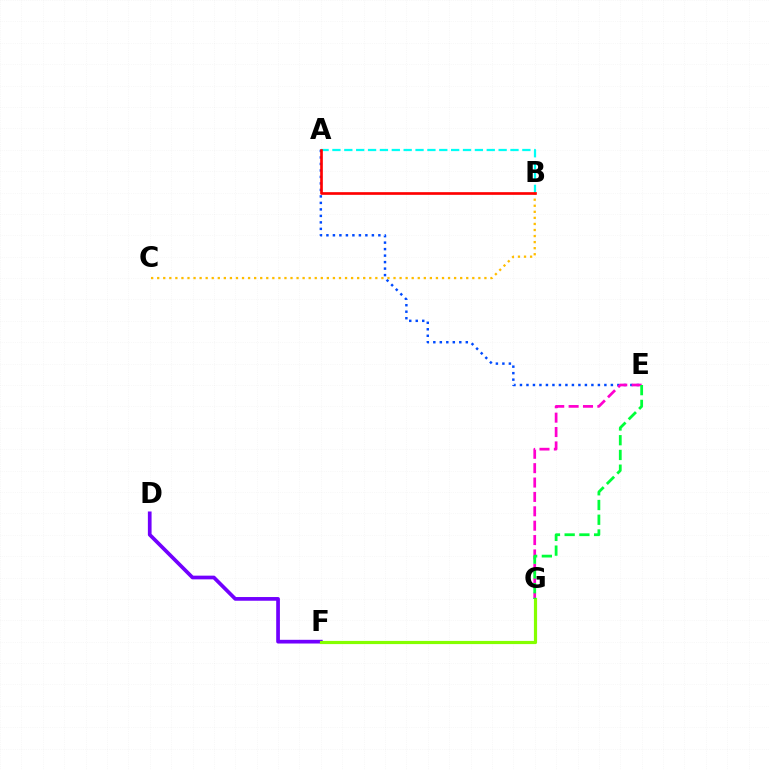{('A', 'E'): [{'color': '#004bff', 'line_style': 'dotted', 'thickness': 1.76}], ('E', 'G'): [{'color': '#ff00cf', 'line_style': 'dashed', 'thickness': 1.95}, {'color': '#00ff39', 'line_style': 'dashed', 'thickness': 2.0}], ('A', 'B'): [{'color': '#00fff6', 'line_style': 'dashed', 'thickness': 1.61}, {'color': '#ff0000', 'line_style': 'solid', 'thickness': 1.92}], ('D', 'F'): [{'color': '#7200ff', 'line_style': 'solid', 'thickness': 2.67}], ('B', 'C'): [{'color': '#ffbd00', 'line_style': 'dotted', 'thickness': 1.65}], ('F', 'G'): [{'color': '#84ff00', 'line_style': 'solid', 'thickness': 2.29}]}